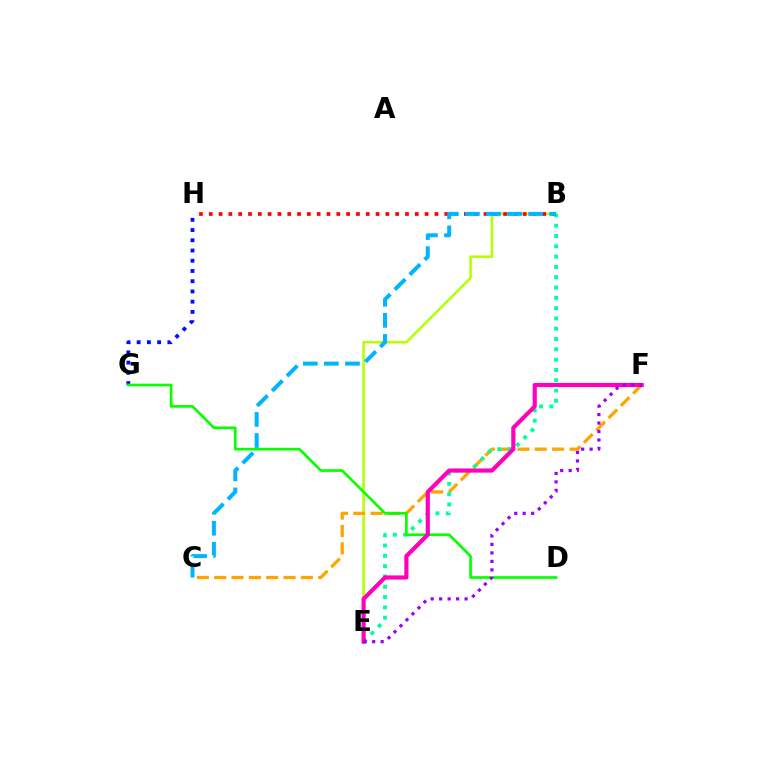{('B', 'E'): [{'color': '#b3ff00', 'line_style': 'solid', 'thickness': 1.83}, {'color': '#00ff9d', 'line_style': 'dotted', 'thickness': 2.8}], ('C', 'F'): [{'color': '#ffa500', 'line_style': 'dashed', 'thickness': 2.36}], ('B', 'H'): [{'color': '#ff0000', 'line_style': 'dotted', 'thickness': 2.67}], ('G', 'H'): [{'color': '#0010ff', 'line_style': 'dotted', 'thickness': 2.78}], ('B', 'C'): [{'color': '#00b5ff', 'line_style': 'dashed', 'thickness': 2.87}], ('D', 'G'): [{'color': '#08ff00', 'line_style': 'solid', 'thickness': 1.93}], ('E', 'F'): [{'color': '#ff00bd', 'line_style': 'solid', 'thickness': 3.0}, {'color': '#9b00ff', 'line_style': 'dotted', 'thickness': 2.3}]}